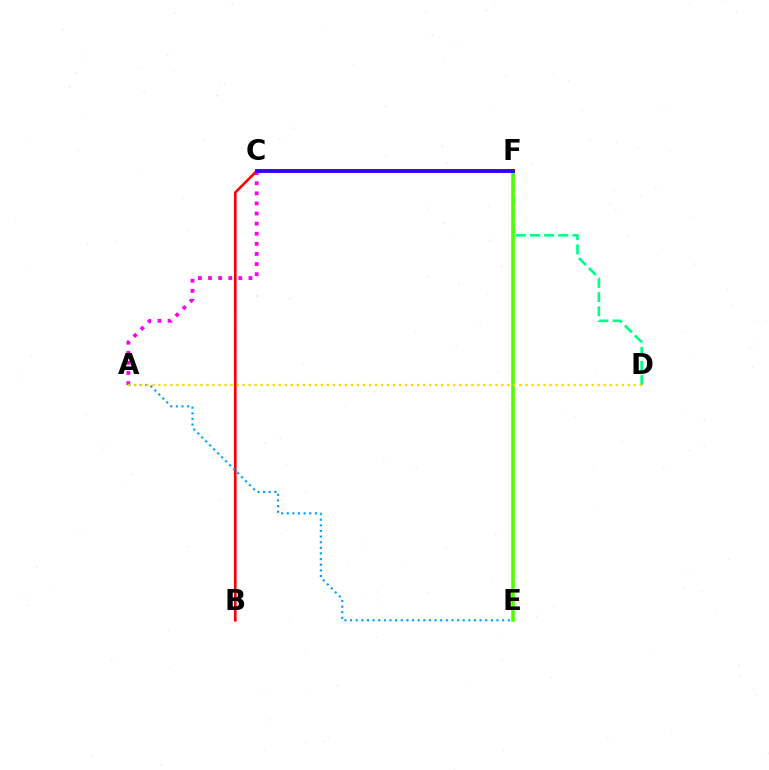{('A', 'C'): [{'color': '#ff00ed', 'line_style': 'dotted', 'thickness': 2.75}], ('D', 'F'): [{'color': '#00ff86', 'line_style': 'dashed', 'thickness': 1.92}], ('E', 'F'): [{'color': '#4fff00', 'line_style': 'solid', 'thickness': 2.57}], ('B', 'C'): [{'color': '#ff0000', 'line_style': 'solid', 'thickness': 1.9}], ('C', 'F'): [{'color': '#3700ff', 'line_style': 'solid', 'thickness': 2.81}], ('A', 'E'): [{'color': '#009eff', 'line_style': 'dotted', 'thickness': 1.53}], ('A', 'D'): [{'color': '#ffd500', 'line_style': 'dotted', 'thickness': 1.64}]}